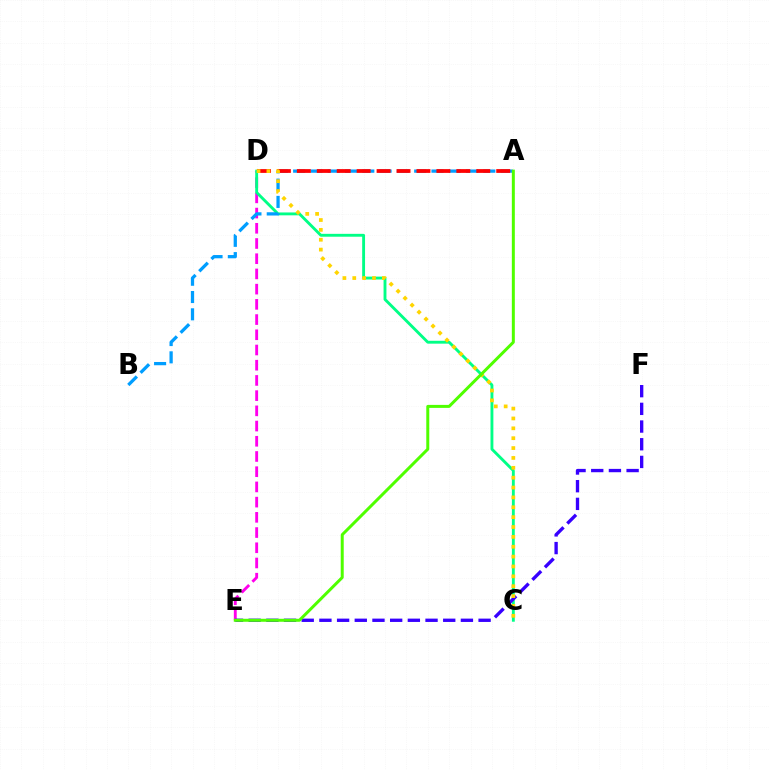{('D', 'E'): [{'color': '#ff00ed', 'line_style': 'dashed', 'thickness': 2.07}], ('C', 'D'): [{'color': '#00ff86', 'line_style': 'solid', 'thickness': 2.07}, {'color': '#ffd500', 'line_style': 'dotted', 'thickness': 2.68}], ('A', 'B'): [{'color': '#009eff', 'line_style': 'dashed', 'thickness': 2.35}], ('E', 'F'): [{'color': '#3700ff', 'line_style': 'dashed', 'thickness': 2.4}], ('A', 'D'): [{'color': '#ff0000', 'line_style': 'dashed', 'thickness': 2.71}], ('A', 'E'): [{'color': '#4fff00', 'line_style': 'solid', 'thickness': 2.15}]}